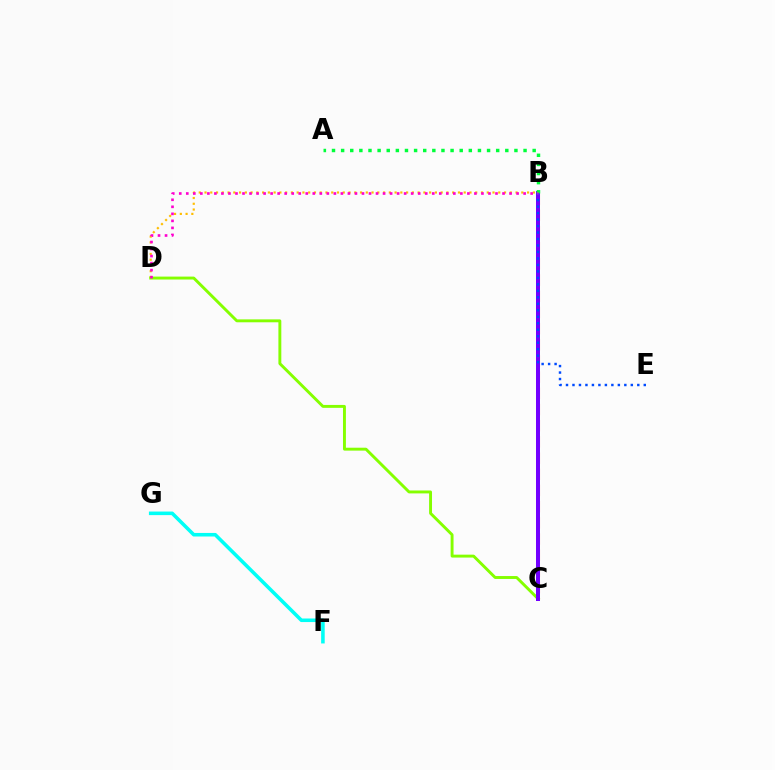{('B', 'C'): [{'color': '#ff0000', 'line_style': 'dashed', 'thickness': 2.2}, {'color': '#7200ff', 'line_style': 'solid', 'thickness': 2.88}], ('B', 'D'): [{'color': '#ffbd00', 'line_style': 'dotted', 'thickness': 1.56}, {'color': '#ff00cf', 'line_style': 'dotted', 'thickness': 1.91}], ('C', 'D'): [{'color': '#84ff00', 'line_style': 'solid', 'thickness': 2.1}], ('A', 'B'): [{'color': '#00ff39', 'line_style': 'dotted', 'thickness': 2.48}], ('B', 'E'): [{'color': '#004bff', 'line_style': 'dotted', 'thickness': 1.76}], ('F', 'G'): [{'color': '#00fff6', 'line_style': 'solid', 'thickness': 2.57}]}